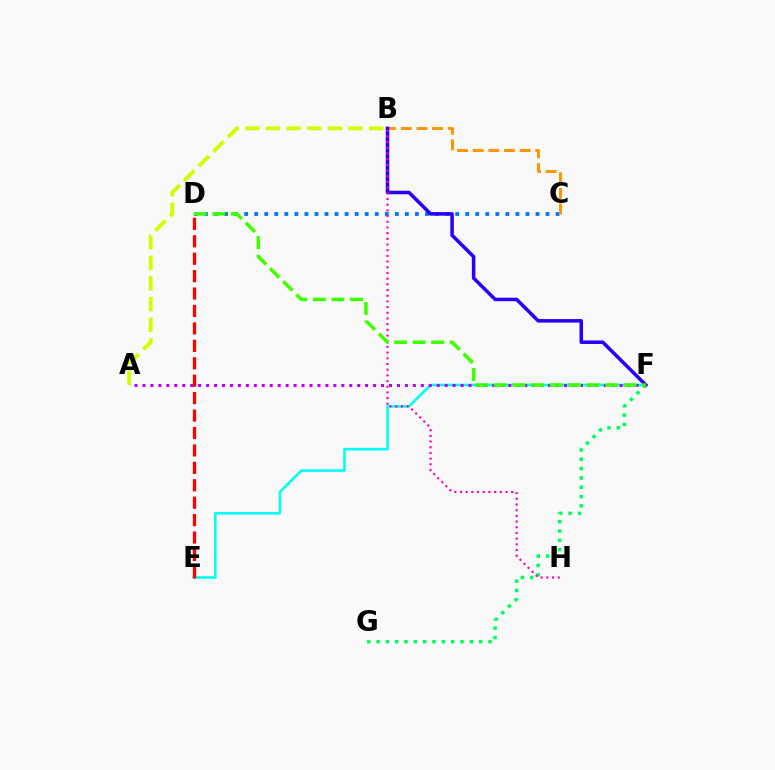{('A', 'B'): [{'color': '#d1ff00', 'line_style': 'dashed', 'thickness': 2.81}], ('E', 'F'): [{'color': '#00fff6', 'line_style': 'solid', 'thickness': 1.86}], ('C', 'D'): [{'color': '#0074ff', 'line_style': 'dotted', 'thickness': 2.73}], ('B', 'C'): [{'color': '#ff9400', 'line_style': 'dashed', 'thickness': 2.13}], ('B', 'F'): [{'color': '#2500ff', 'line_style': 'solid', 'thickness': 2.53}], ('F', 'G'): [{'color': '#00ff5c', 'line_style': 'dotted', 'thickness': 2.53}], ('A', 'F'): [{'color': '#b900ff', 'line_style': 'dotted', 'thickness': 2.16}], ('B', 'H'): [{'color': '#ff00ac', 'line_style': 'dotted', 'thickness': 1.55}], ('D', 'F'): [{'color': '#3dff00', 'line_style': 'dashed', 'thickness': 2.52}], ('D', 'E'): [{'color': '#ff0000', 'line_style': 'dashed', 'thickness': 2.37}]}